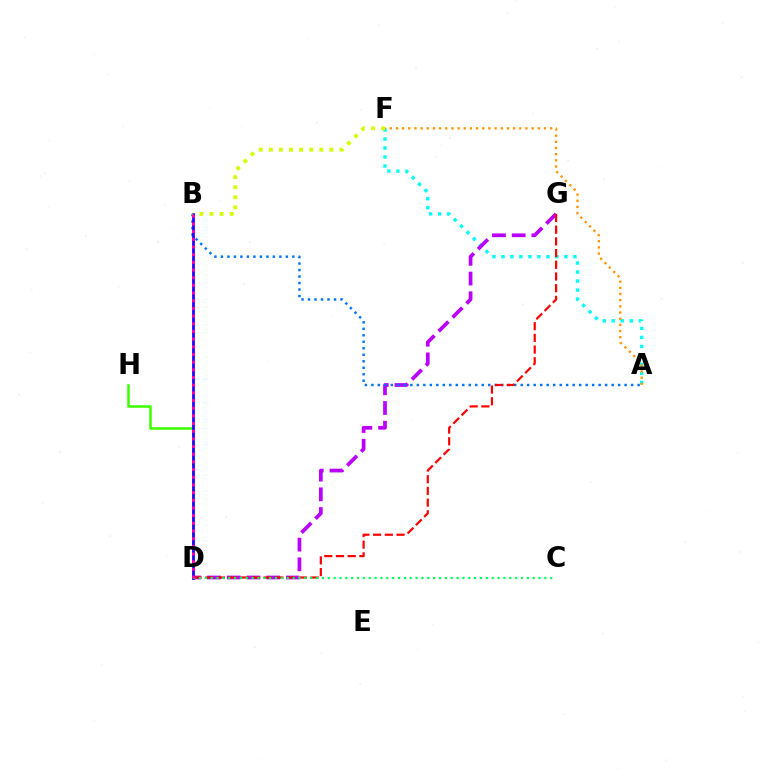{('D', 'H'): [{'color': '#3dff00', 'line_style': 'solid', 'thickness': 1.82}], ('A', 'F'): [{'color': '#00fff6', 'line_style': 'dotted', 'thickness': 2.44}, {'color': '#ff9400', 'line_style': 'dotted', 'thickness': 1.68}], ('D', 'G'): [{'color': '#b900ff', 'line_style': 'dashed', 'thickness': 2.68}, {'color': '#ff0000', 'line_style': 'dashed', 'thickness': 1.59}], ('A', 'B'): [{'color': '#0074ff', 'line_style': 'dotted', 'thickness': 1.76}], ('B', 'D'): [{'color': '#2500ff', 'line_style': 'solid', 'thickness': 1.98}, {'color': '#ff00ac', 'line_style': 'dotted', 'thickness': 2.09}], ('C', 'D'): [{'color': '#00ff5c', 'line_style': 'dotted', 'thickness': 1.59}], ('B', 'F'): [{'color': '#d1ff00', 'line_style': 'dotted', 'thickness': 2.74}]}